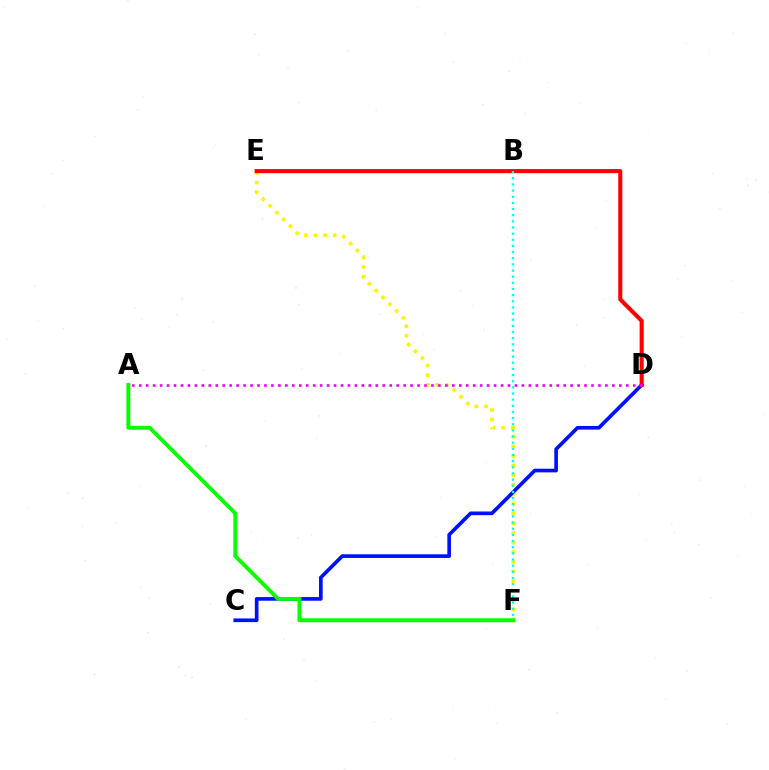{('E', 'F'): [{'color': '#fcf500', 'line_style': 'dotted', 'thickness': 2.61}], ('C', 'D'): [{'color': '#0010ff', 'line_style': 'solid', 'thickness': 2.64}], ('A', 'F'): [{'color': '#08ff00', 'line_style': 'solid', 'thickness': 2.81}], ('D', 'E'): [{'color': '#ff0000', 'line_style': 'solid', 'thickness': 2.93}], ('A', 'D'): [{'color': '#ee00ff', 'line_style': 'dotted', 'thickness': 1.89}], ('B', 'F'): [{'color': '#00fff6', 'line_style': 'dotted', 'thickness': 1.67}]}